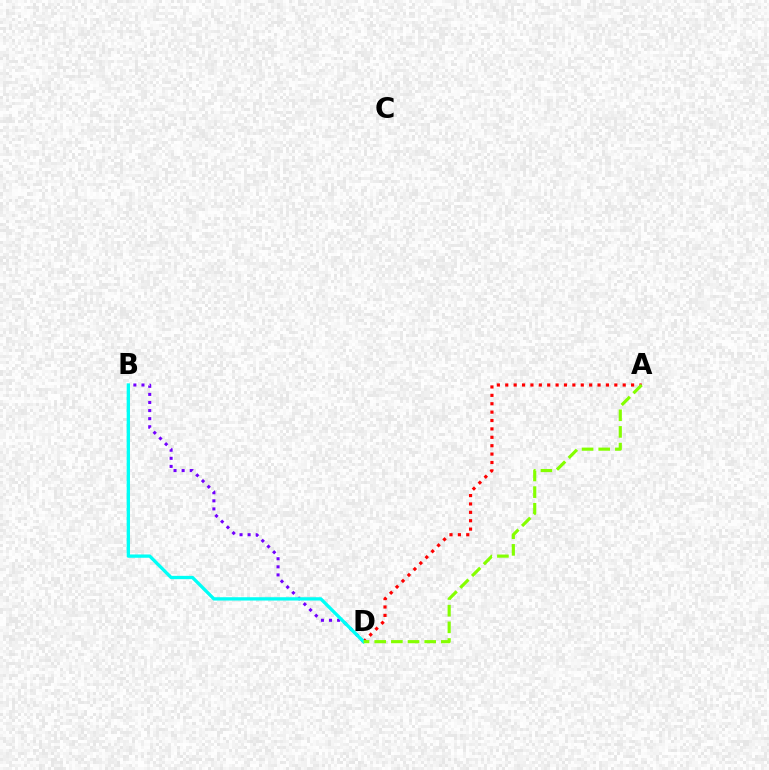{('A', 'D'): [{'color': '#ff0000', 'line_style': 'dotted', 'thickness': 2.28}, {'color': '#84ff00', 'line_style': 'dashed', 'thickness': 2.26}], ('B', 'D'): [{'color': '#7200ff', 'line_style': 'dotted', 'thickness': 2.2}, {'color': '#00fff6', 'line_style': 'solid', 'thickness': 2.38}]}